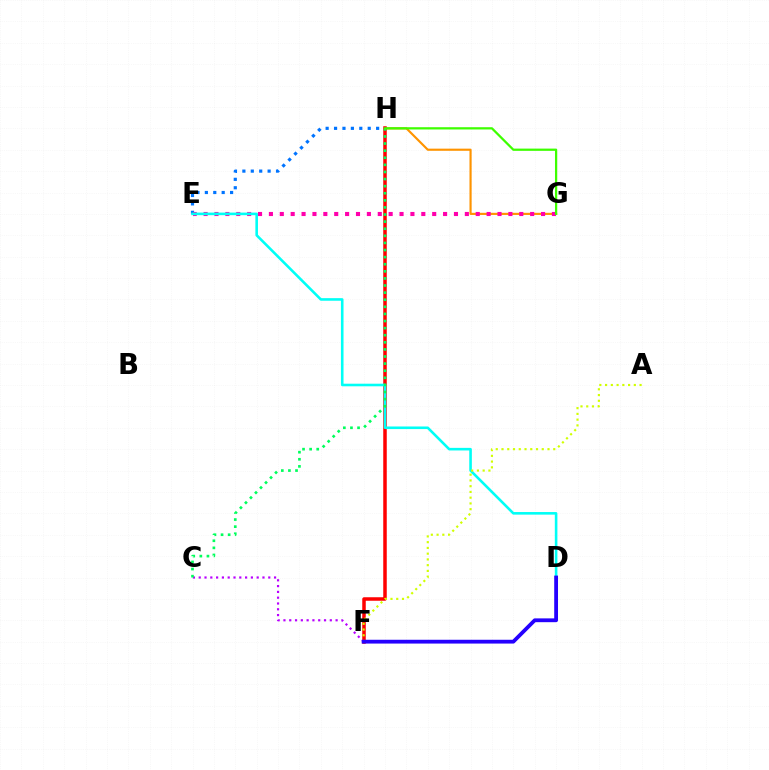{('E', 'H'): [{'color': '#0074ff', 'line_style': 'dotted', 'thickness': 2.29}], ('G', 'H'): [{'color': '#ff9400', 'line_style': 'solid', 'thickness': 1.55}, {'color': '#3dff00', 'line_style': 'solid', 'thickness': 1.62}], ('E', 'G'): [{'color': '#ff00ac', 'line_style': 'dotted', 'thickness': 2.96}], ('F', 'H'): [{'color': '#ff0000', 'line_style': 'solid', 'thickness': 2.53}], ('C', 'F'): [{'color': '#b900ff', 'line_style': 'dotted', 'thickness': 1.57}], ('D', 'E'): [{'color': '#00fff6', 'line_style': 'solid', 'thickness': 1.87}], ('C', 'H'): [{'color': '#00ff5c', 'line_style': 'dotted', 'thickness': 1.93}], ('A', 'F'): [{'color': '#d1ff00', 'line_style': 'dotted', 'thickness': 1.56}], ('D', 'F'): [{'color': '#2500ff', 'line_style': 'solid', 'thickness': 2.74}]}